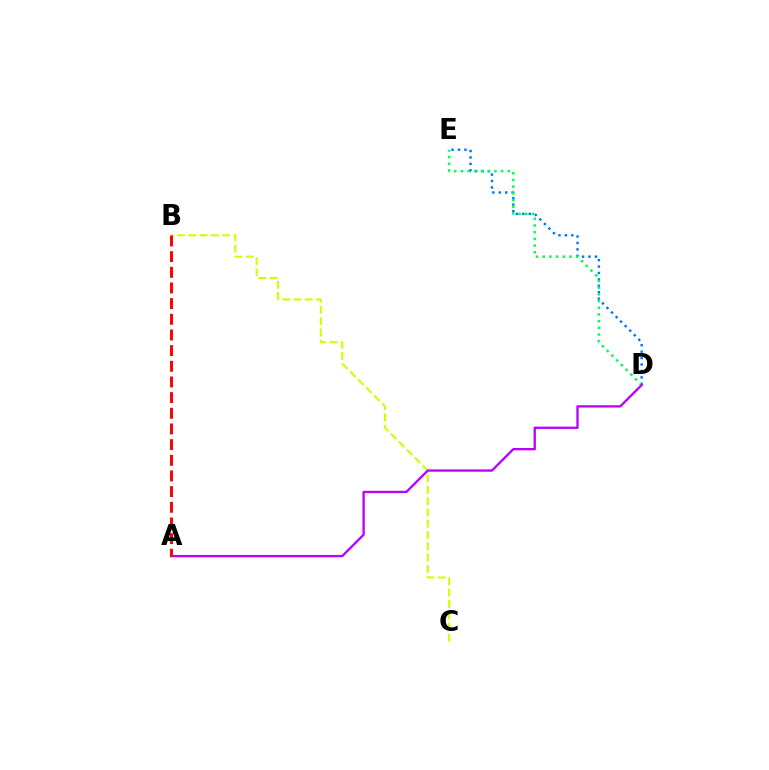{('D', 'E'): [{'color': '#0074ff', 'line_style': 'dotted', 'thickness': 1.75}, {'color': '#00ff5c', 'line_style': 'dotted', 'thickness': 1.82}], ('B', 'C'): [{'color': '#d1ff00', 'line_style': 'dashed', 'thickness': 1.53}], ('A', 'D'): [{'color': '#b900ff', 'line_style': 'solid', 'thickness': 1.67}], ('A', 'B'): [{'color': '#ff0000', 'line_style': 'dashed', 'thickness': 2.13}]}